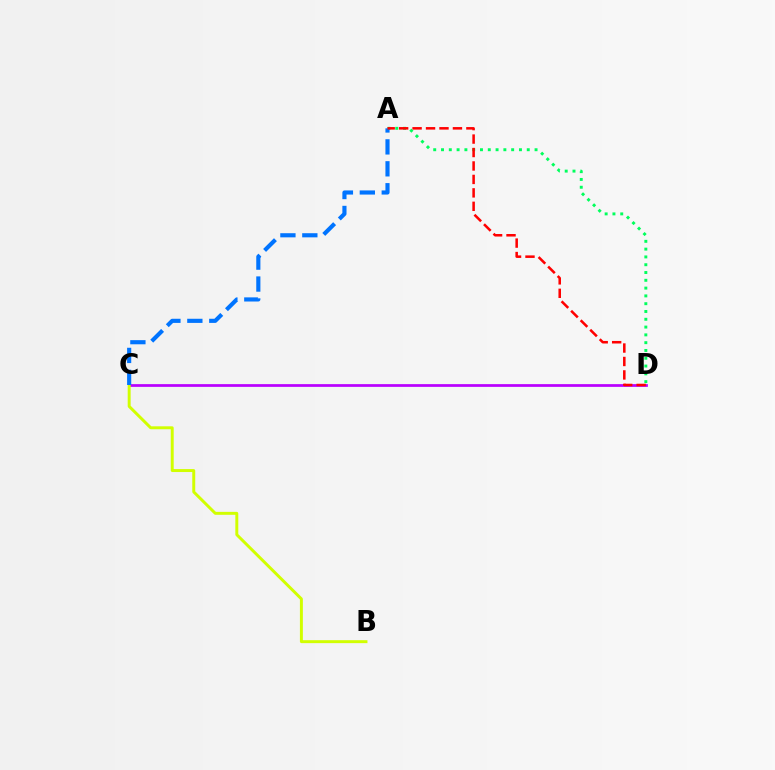{('C', 'D'): [{'color': '#b900ff', 'line_style': 'solid', 'thickness': 1.97}], ('A', 'D'): [{'color': '#00ff5c', 'line_style': 'dotted', 'thickness': 2.12}, {'color': '#ff0000', 'line_style': 'dashed', 'thickness': 1.83}], ('B', 'C'): [{'color': '#d1ff00', 'line_style': 'solid', 'thickness': 2.12}], ('A', 'C'): [{'color': '#0074ff', 'line_style': 'dashed', 'thickness': 2.98}]}